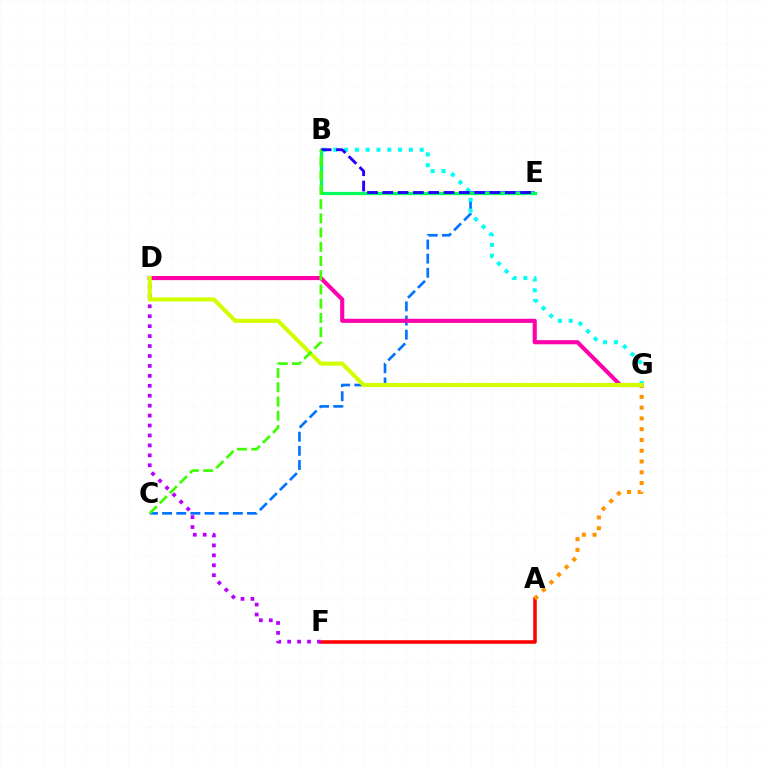{('C', 'E'): [{'color': '#0074ff', 'line_style': 'dashed', 'thickness': 1.92}], ('D', 'G'): [{'color': '#ff00ac', 'line_style': 'solid', 'thickness': 2.96}, {'color': '#d1ff00', 'line_style': 'solid', 'thickness': 2.93}], ('B', 'E'): [{'color': '#00ff5c', 'line_style': 'solid', 'thickness': 2.34}, {'color': '#2500ff', 'line_style': 'dashed', 'thickness': 2.08}], ('B', 'G'): [{'color': '#00fff6', 'line_style': 'dotted', 'thickness': 2.93}], ('A', 'F'): [{'color': '#ff0000', 'line_style': 'solid', 'thickness': 2.55}], ('A', 'G'): [{'color': '#ff9400', 'line_style': 'dotted', 'thickness': 2.93}], ('D', 'F'): [{'color': '#b900ff', 'line_style': 'dotted', 'thickness': 2.7}], ('B', 'C'): [{'color': '#3dff00', 'line_style': 'dashed', 'thickness': 1.93}]}